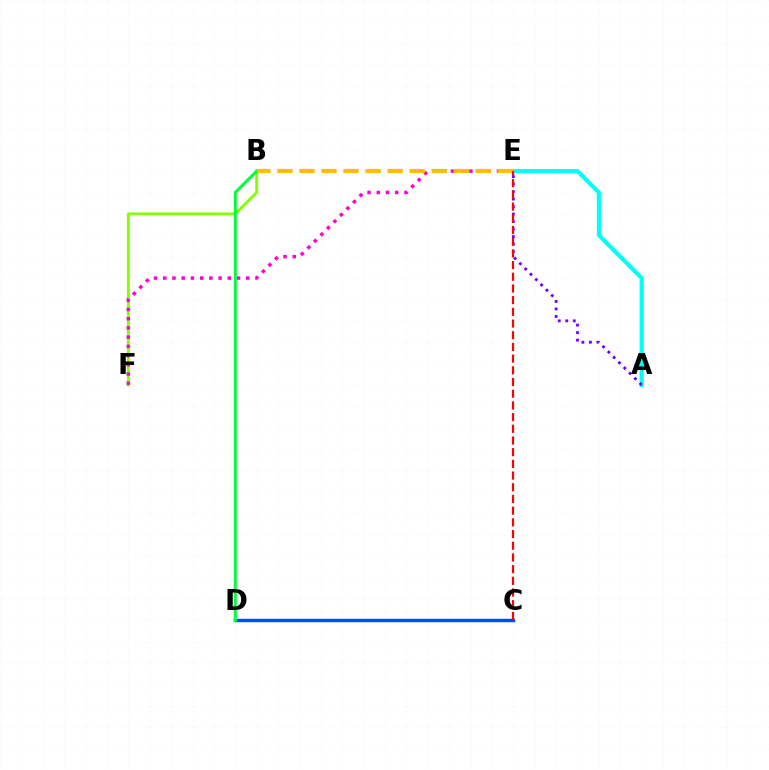{('B', 'F'): [{'color': '#84ff00', 'line_style': 'solid', 'thickness': 2.09}], ('A', 'E'): [{'color': '#00fff6', 'line_style': 'solid', 'thickness': 2.97}, {'color': '#7200ff', 'line_style': 'dotted', 'thickness': 2.04}], ('E', 'F'): [{'color': '#ff00cf', 'line_style': 'dotted', 'thickness': 2.51}], ('C', 'D'): [{'color': '#004bff', 'line_style': 'solid', 'thickness': 2.48}], ('B', 'D'): [{'color': '#00ff39', 'line_style': 'solid', 'thickness': 2.16}], ('B', 'E'): [{'color': '#ffbd00', 'line_style': 'dashed', 'thickness': 2.99}], ('C', 'E'): [{'color': '#ff0000', 'line_style': 'dashed', 'thickness': 1.59}]}